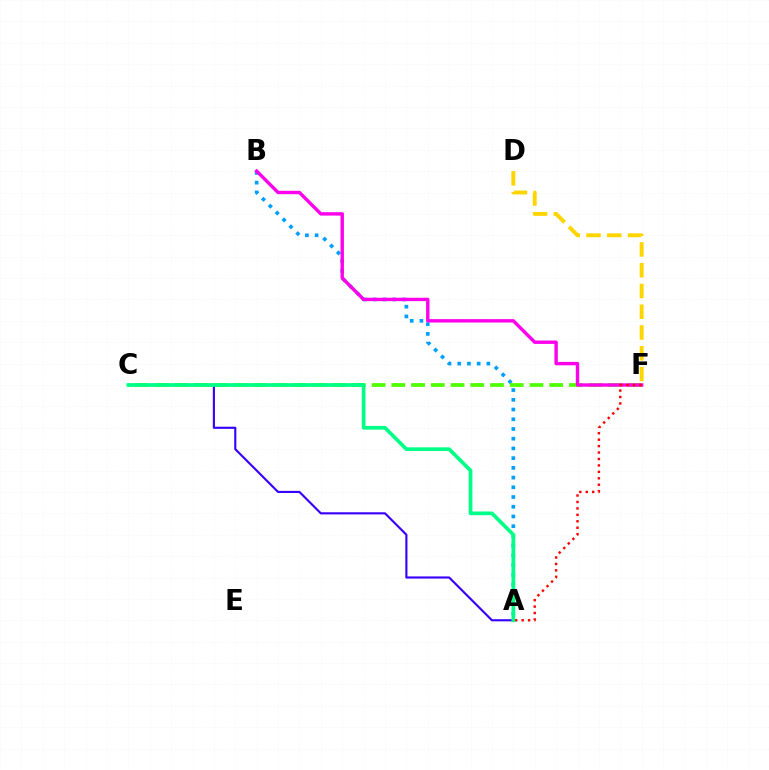{('A', 'B'): [{'color': '#009eff', 'line_style': 'dotted', 'thickness': 2.64}], ('C', 'F'): [{'color': '#4fff00', 'line_style': 'dashed', 'thickness': 2.68}], ('A', 'C'): [{'color': '#3700ff', 'line_style': 'solid', 'thickness': 1.54}, {'color': '#00ff86', 'line_style': 'solid', 'thickness': 2.66}], ('B', 'F'): [{'color': '#ff00ed', 'line_style': 'solid', 'thickness': 2.45}], ('A', 'F'): [{'color': '#ff0000', 'line_style': 'dotted', 'thickness': 1.75}], ('D', 'F'): [{'color': '#ffd500', 'line_style': 'dashed', 'thickness': 2.82}]}